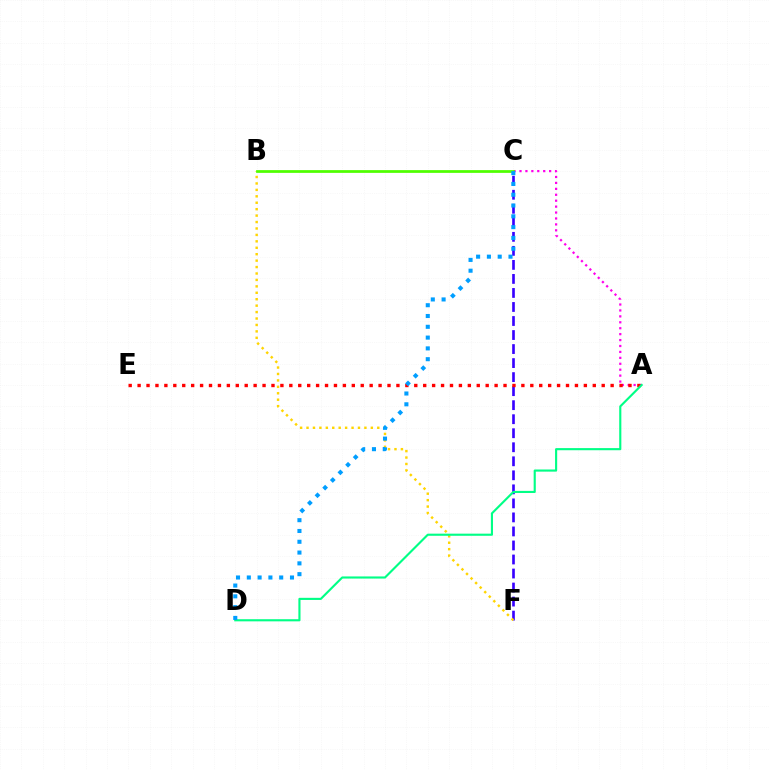{('C', 'F'): [{'color': '#3700ff', 'line_style': 'dashed', 'thickness': 1.91}], ('A', 'C'): [{'color': '#ff00ed', 'line_style': 'dotted', 'thickness': 1.61}], ('A', 'E'): [{'color': '#ff0000', 'line_style': 'dotted', 'thickness': 2.42}], ('B', 'F'): [{'color': '#ffd500', 'line_style': 'dotted', 'thickness': 1.75}], ('A', 'D'): [{'color': '#00ff86', 'line_style': 'solid', 'thickness': 1.53}], ('B', 'C'): [{'color': '#4fff00', 'line_style': 'solid', 'thickness': 1.97}], ('C', 'D'): [{'color': '#009eff', 'line_style': 'dotted', 'thickness': 2.93}]}